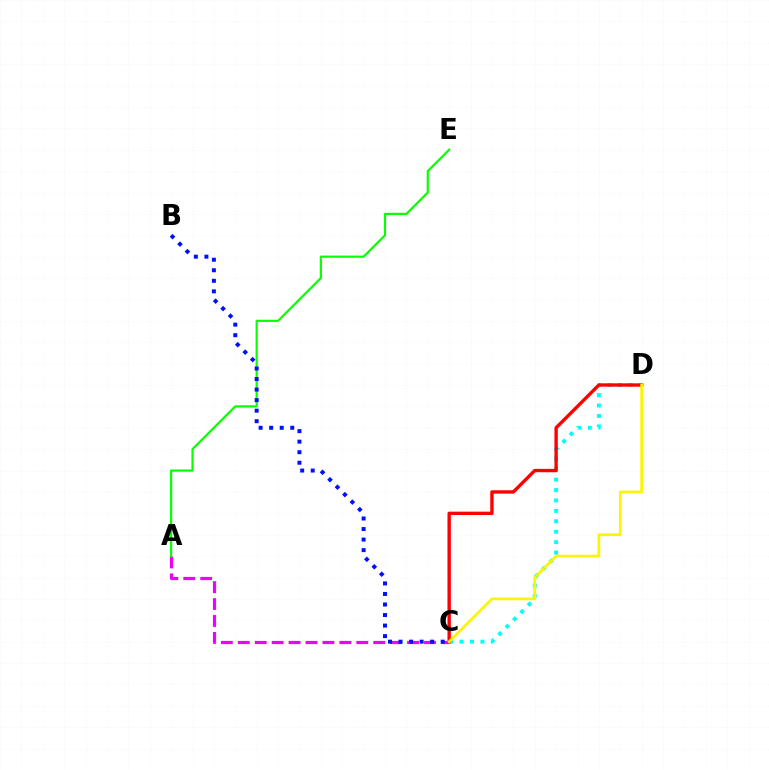{('A', 'C'): [{'color': '#ee00ff', 'line_style': 'dashed', 'thickness': 2.3}], ('C', 'D'): [{'color': '#00fff6', 'line_style': 'dotted', 'thickness': 2.83}, {'color': '#ff0000', 'line_style': 'solid', 'thickness': 2.42}, {'color': '#fcf500', 'line_style': 'solid', 'thickness': 1.96}], ('A', 'E'): [{'color': '#08ff00', 'line_style': 'solid', 'thickness': 1.57}], ('B', 'C'): [{'color': '#0010ff', 'line_style': 'dotted', 'thickness': 2.86}]}